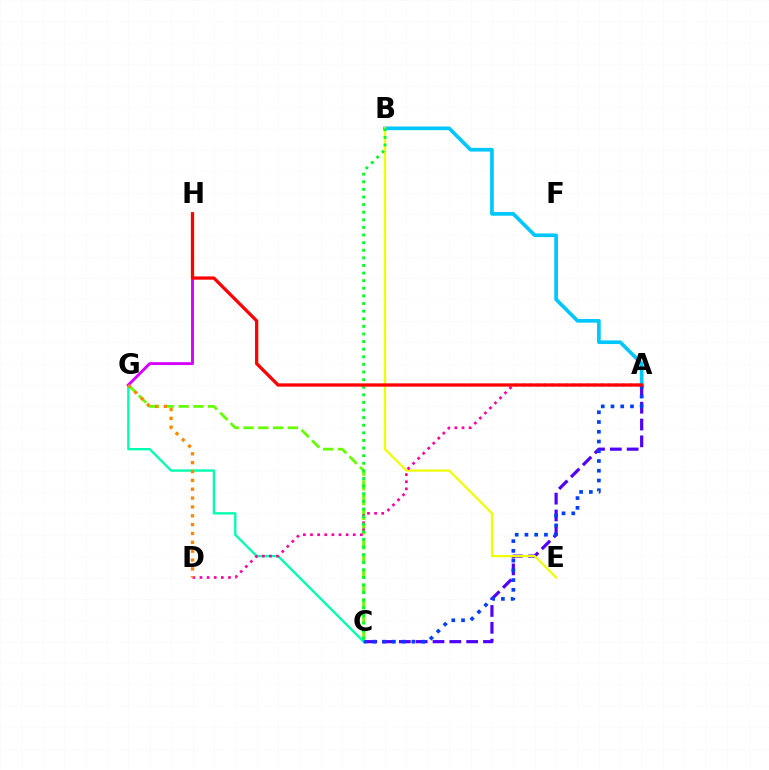{('C', 'G'): [{'color': '#66ff00', 'line_style': 'dashed', 'thickness': 2.0}, {'color': '#00ffaf', 'line_style': 'solid', 'thickness': 1.69}], ('A', 'B'): [{'color': '#00c7ff', 'line_style': 'solid', 'thickness': 2.64}], ('A', 'C'): [{'color': '#4f00ff', 'line_style': 'dashed', 'thickness': 2.29}, {'color': '#003fff', 'line_style': 'dotted', 'thickness': 2.65}], ('G', 'H'): [{'color': '#d600ff', 'line_style': 'solid', 'thickness': 2.09}], ('B', 'E'): [{'color': '#eeff00', 'line_style': 'solid', 'thickness': 1.59}], ('A', 'D'): [{'color': '#ff00a0', 'line_style': 'dotted', 'thickness': 1.94}], ('B', 'C'): [{'color': '#00ff27', 'line_style': 'dotted', 'thickness': 2.07}], ('D', 'G'): [{'color': '#ff8800', 'line_style': 'dotted', 'thickness': 2.41}], ('A', 'H'): [{'color': '#ff0000', 'line_style': 'solid', 'thickness': 2.35}]}